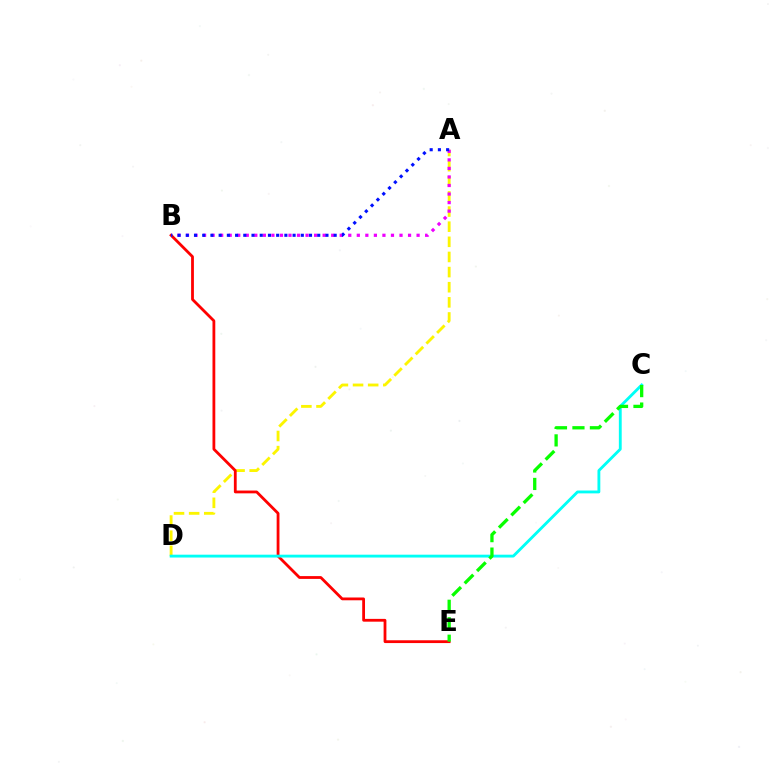{('A', 'D'): [{'color': '#fcf500', 'line_style': 'dashed', 'thickness': 2.06}], ('B', 'E'): [{'color': '#ff0000', 'line_style': 'solid', 'thickness': 2.01}], ('C', 'D'): [{'color': '#00fff6', 'line_style': 'solid', 'thickness': 2.05}], ('C', 'E'): [{'color': '#08ff00', 'line_style': 'dashed', 'thickness': 2.37}], ('A', 'B'): [{'color': '#ee00ff', 'line_style': 'dotted', 'thickness': 2.32}, {'color': '#0010ff', 'line_style': 'dotted', 'thickness': 2.23}]}